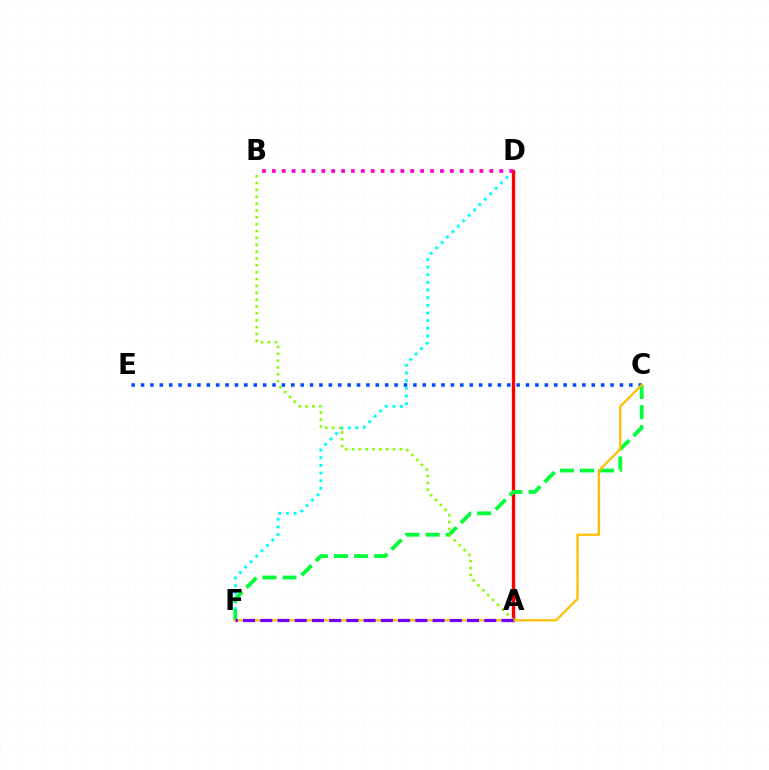{('D', 'F'): [{'color': '#00fff6', 'line_style': 'dotted', 'thickness': 2.08}], ('A', 'D'): [{'color': '#ff0000', 'line_style': 'solid', 'thickness': 2.39}], ('C', 'E'): [{'color': '#004bff', 'line_style': 'dotted', 'thickness': 2.55}], ('C', 'F'): [{'color': '#00ff39', 'line_style': 'dashed', 'thickness': 2.73}, {'color': '#ffbd00', 'line_style': 'solid', 'thickness': 1.62}], ('B', 'D'): [{'color': '#ff00cf', 'line_style': 'dotted', 'thickness': 2.69}], ('A', 'B'): [{'color': '#84ff00', 'line_style': 'dotted', 'thickness': 1.86}], ('A', 'F'): [{'color': '#7200ff', 'line_style': 'dashed', 'thickness': 2.34}]}